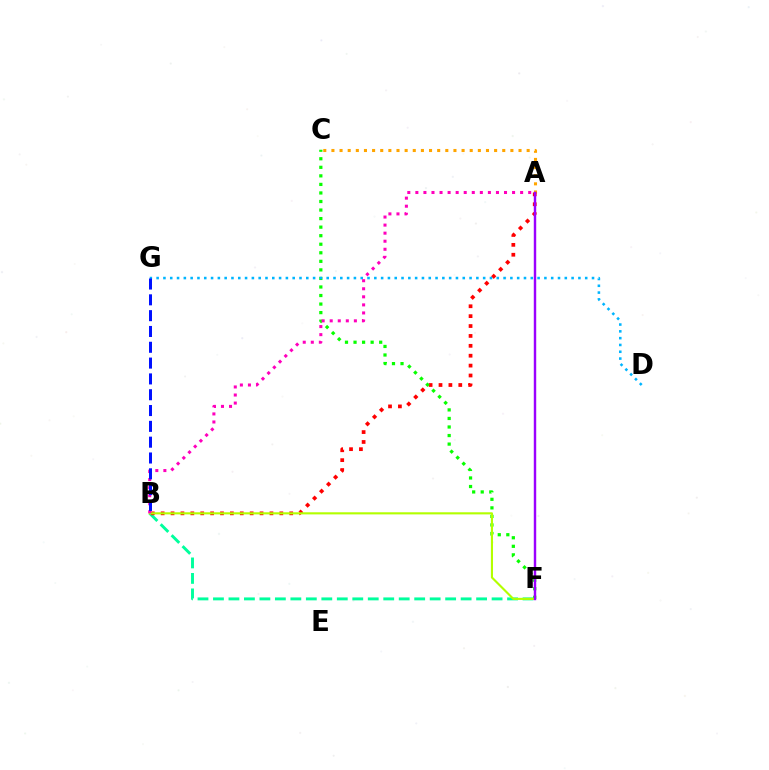{('A', 'C'): [{'color': '#ffa500', 'line_style': 'dotted', 'thickness': 2.21}], ('B', 'F'): [{'color': '#00ff9d', 'line_style': 'dashed', 'thickness': 2.1}, {'color': '#b3ff00', 'line_style': 'solid', 'thickness': 1.53}], ('A', 'B'): [{'color': '#ff0000', 'line_style': 'dotted', 'thickness': 2.69}, {'color': '#ff00bd', 'line_style': 'dotted', 'thickness': 2.19}], ('C', 'F'): [{'color': '#08ff00', 'line_style': 'dotted', 'thickness': 2.32}], ('A', 'F'): [{'color': '#9b00ff', 'line_style': 'solid', 'thickness': 1.75}], ('D', 'G'): [{'color': '#00b5ff', 'line_style': 'dotted', 'thickness': 1.85}], ('B', 'G'): [{'color': '#0010ff', 'line_style': 'dashed', 'thickness': 2.15}]}